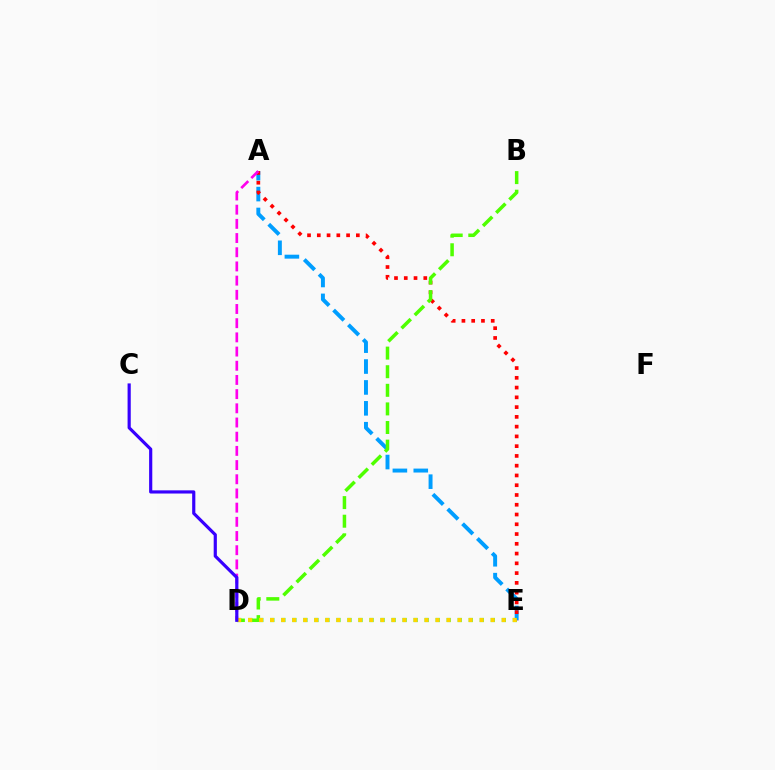{('D', 'E'): [{'color': '#00ff86', 'line_style': 'dotted', 'thickness': 3.0}, {'color': '#ffd500', 'line_style': 'dotted', 'thickness': 3.0}], ('A', 'E'): [{'color': '#009eff', 'line_style': 'dashed', 'thickness': 2.84}, {'color': '#ff0000', 'line_style': 'dotted', 'thickness': 2.65}], ('A', 'D'): [{'color': '#ff00ed', 'line_style': 'dashed', 'thickness': 1.93}], ('B', 'D'): [{'color': '#4fff00', 'line_style': 'dashed', 'thickness': 2.53}], ('C', 'D'): [{'color': '#3700ff', 'line_style': 'solid', 'thickness': 2.29}]}